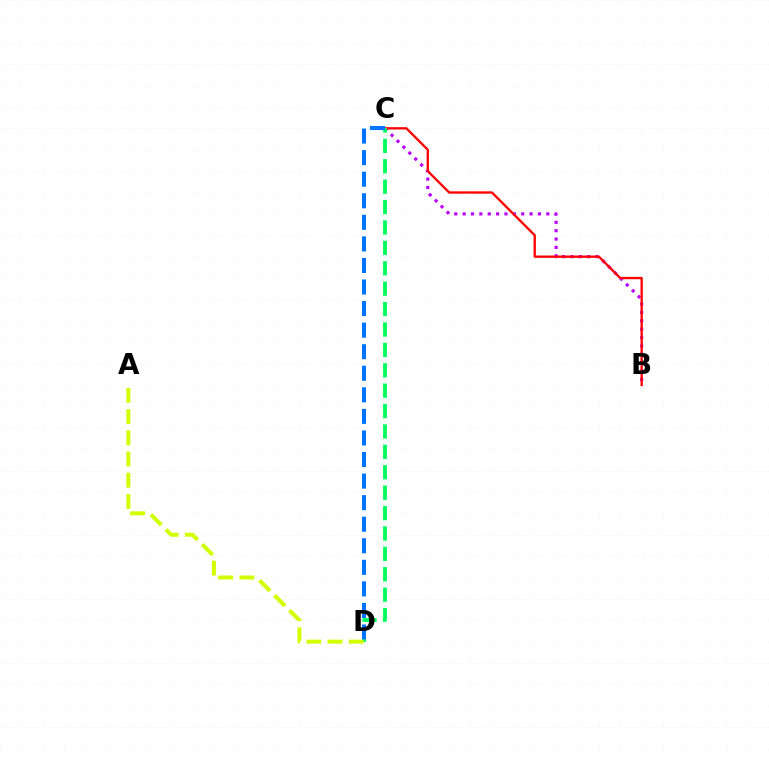{('B', 'C'): [{'color': '#b900ff', 'line_style': 'dotted', 'thickness': 2.27}, {'color': '#ff0000', 'line_style': 'solid', 'thickness': 1.66}], ('C', 'D'): [{'color': '#00ff5c', 'line_style': 'dashed', 'thickness': 2.77}, {'color': '#0074ff', 'line_style': 'dashed', 'thickness': 2.93}], ('A', 'D'): [{'color': '#d1ff00', 'line_style': 'dashed', 'thickness': 2.88}]}